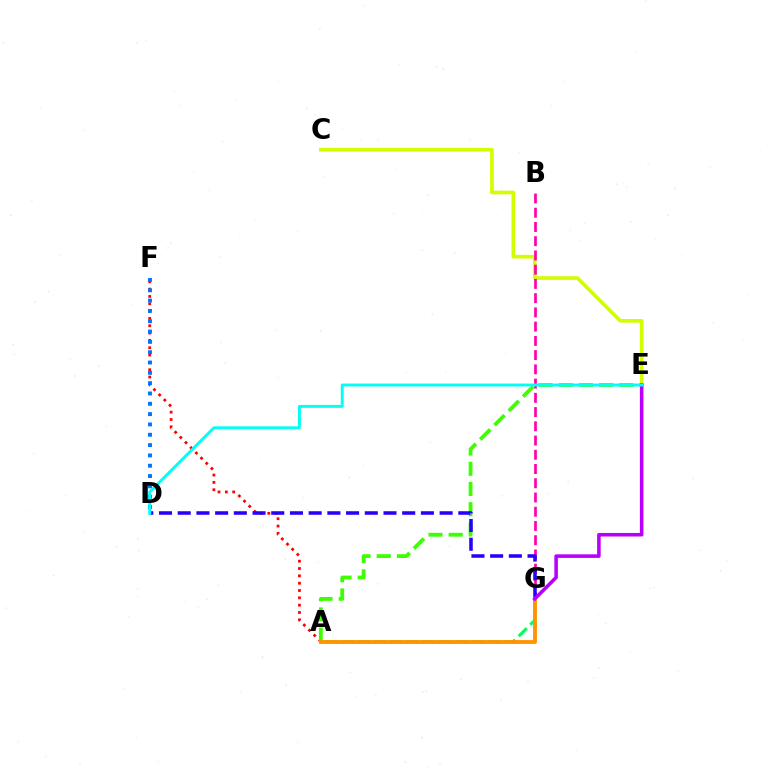{('C', 'E'): [{'color': '#d1ff00', 'line_style': 'solid', 'thickness': 2.63}], ('A', 'F'): [{'color': '#ff0000', 'line_style': 'dotted', 'thickness': 1.99}], ('D', 'F'): [{'color': '#0074ff', 'line_style': 'dotted', 'thickness': 2.8}], ('B', 'G'): [{'color': '#ff00ac', 'line_style': 'dashed', 'thickness': 1.93}], ('A', 'G'): [{'color': '#00ff5c', 'line_style': 'dashed', 'thickness': 2.22}, {'color': '#ff9400', 'line_style': 'solid', 'thickness': 2.76}], ('A', 'E'): [{'color': '#3dff00', 'line_style': 'dashed', 'thickness': 2.74}], ('D', 'G'): [{'color': '#2500ff', 'line_style': 'dashed', 'thickness': 2.54}], ('E', 'G'): [{'color': '#b900ff', 'line_style': 'solid', 'thickness': 2.57}], ('D', 'E'): [{'color': '#00fff6', 'line_style': 'solid', 'thickness': 2.08}]}